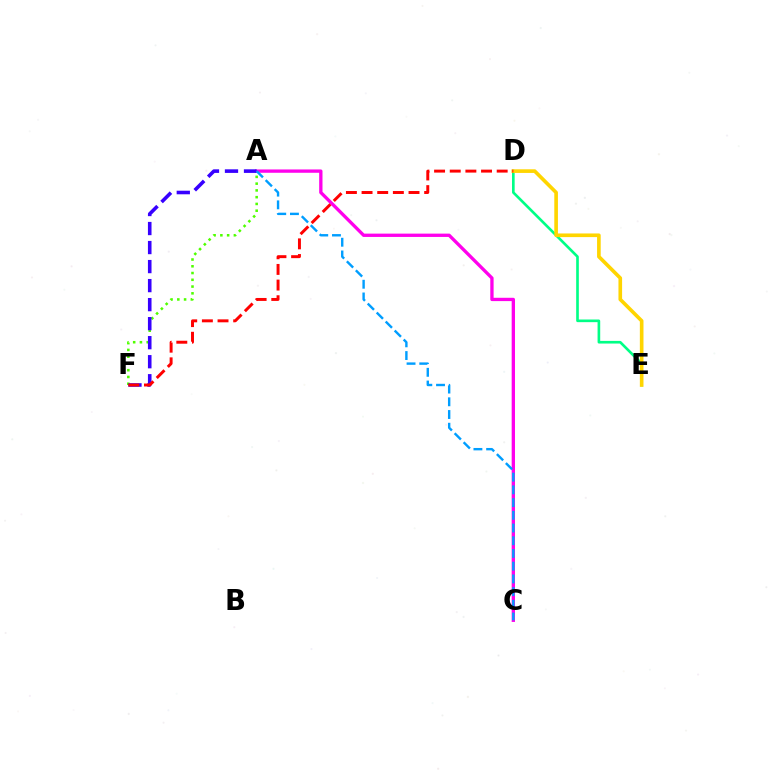{('D', 'E'): [{'color': '#00ff86', 'line_style': 'solid', 'thickness': 1.91}, {'color': '#ffd500', 'line_style': 'solid', 'thickness': 2.62}], ('A', 'C'): [{'color': '#ff00ed', 'line_style': 'solid', 'thickness': 2.39}, {'color': '#009eff', 'line_style': 'dashed', 'thickness': 1.73}], ('A', 'F'): [{'color': '#4fff00', 'line_style': 'dotted', 'thickness': 1.84}, {'color': '#3700ff', 'line_style': 'dashed', 'thickness': 2.58}], ('D', 'F'): [{'color': '#ff0000', 'line_style': 'dashed', 'thickness': 2.13}]}